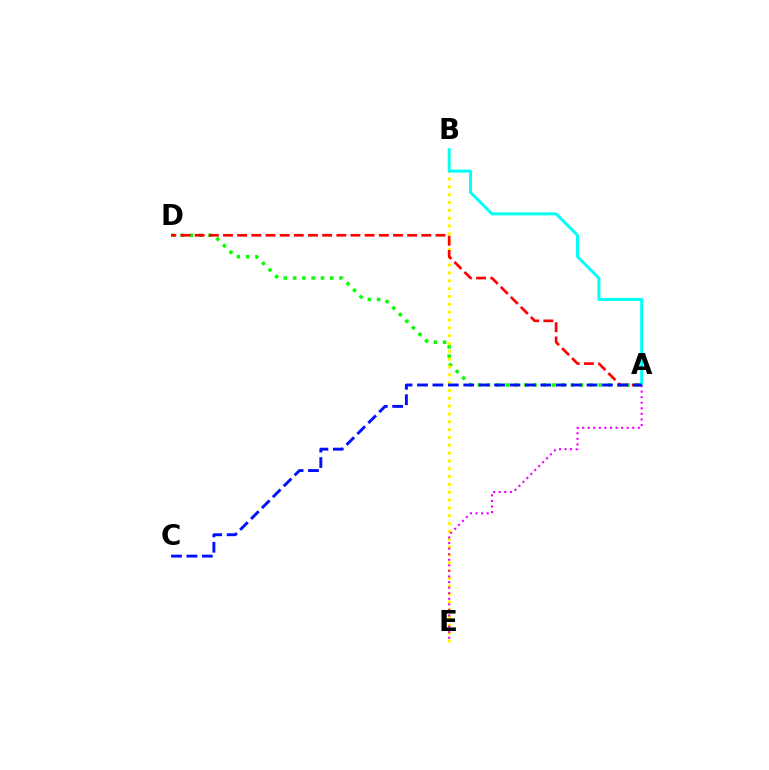{('A', 'D'): [{'color': '#08ff00', 'line_style': 'dotted', 'thickness': 2.53}, {'color': '#ff0000', 'line_style': 'dashed', 'thickness': 1.92}], ('B', 'E'): [{'color': '#fcf500', 'line_style': 'dotted', 'thickness': 2.13}], ('A', 'B'): [{'color': '#00fff6', 'line_style': 'solid', 'thickness': 2.11}], ('A', 'E'): [{'color': '#ee00ff', 'line_style': 'dotted', 'thickness': 1.51}], ('A', 'C'): [{'color': '#0010ff', 'line_style': 'dashed', 'thickness': 2.09}]}